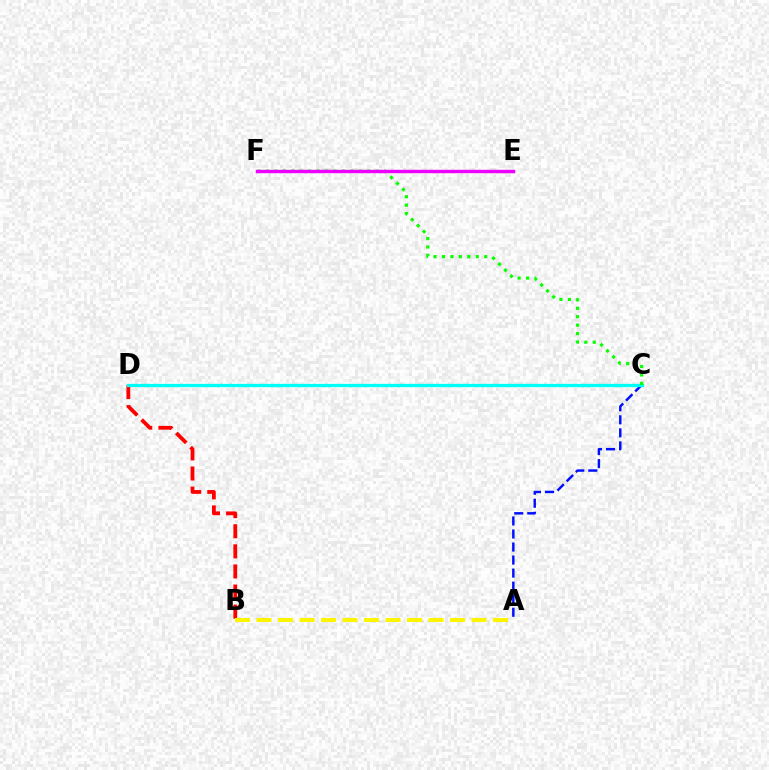{('B', 'D'): [{'color': '#ff0000', 'line_style': 'dashed', 'thickness': 2.73}], ('A', 'C'): [{'color': '#0010ff', 'line_style': 'dashed', 'thickness': 1.77}], ('C', 'D'): [{'color': '#00fff6', 'line_style': 'solid', 'thickness': 2.36}], ('C', 'F'): [{'color': '#08ff00', 'line_style': 'dotted', 'thickness': 2.3}], ('A', 'B'): [{'color': '#fcf500', 'line_style': 'dashed', 'thickness': 2.92}], ('E', 'F'): [{'color': '#ee00ff', 'line_style': 'solid', 'thickness': 2.45}]}